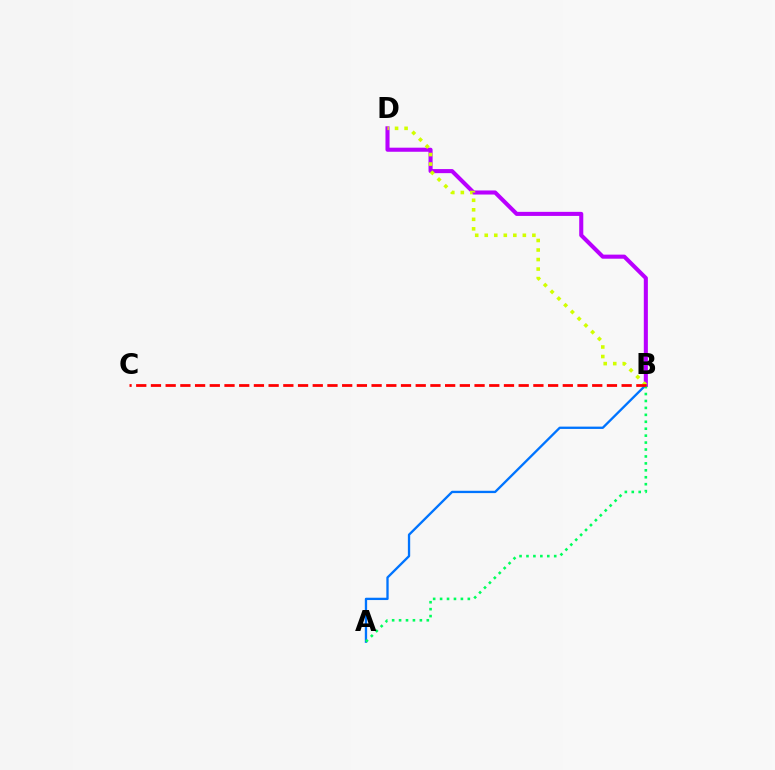{('A', 'B'): [{'color': '#0074ff', 'line_style': 'solid', 'thickness': 1.67}, {'color': '#00ff5c', 'line_style': 'dotted', 'thickness': 1.88}], ('B', 'D'): [{'color': '#b900ff', 'line_style': 'solid', 'thickness': 2.93}, {'color': '#d1ff00', 'line_style': 'dotted', 'thickness': 2.59}], ('B', 'C'): [{'color': '#ff0000', 'line_style': 'dashed', 'thickness': 2.0}]}